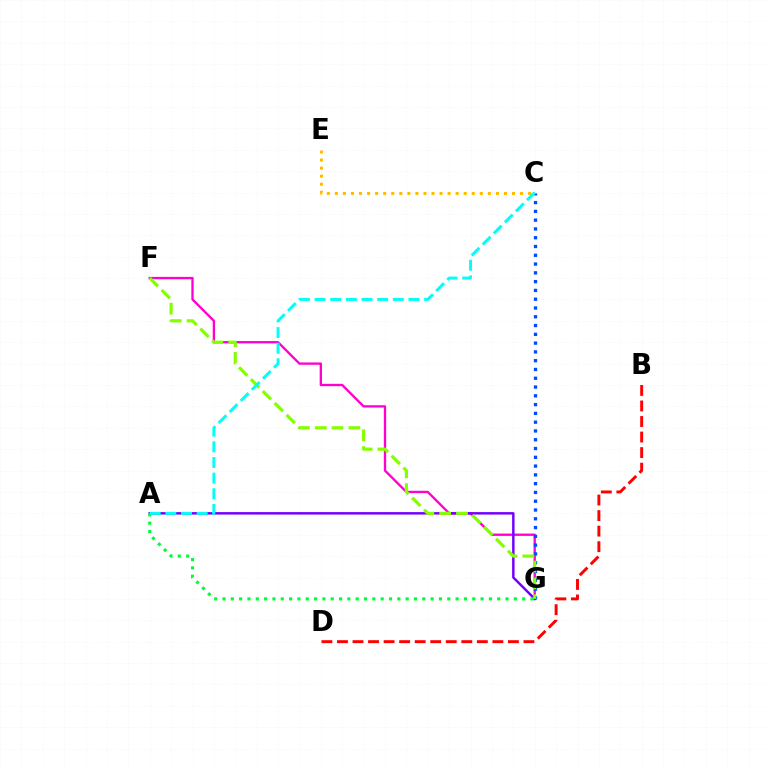{('F', 'G'): [{'color': '#ff00cf', 'line_style': 'solid', 'thickness': 1.68}, {'color': '#84ff00', 'line_style': 'dashed', 'thickness': 2.28}], ('A', 'G'): [{'color': '#7200ff', 'line_style': 'solid', 'thickness': 1.77}, {'color': '#00ff39', 'line_style': 'dotted', 'thickness': 2.26}], ('C', 'G'): [{'color': '#004bff', 'line_style': 'dotted', 'thickness': 2.39}], ('B', 'D'): [{'color': '#ff0000', 'line_style': 'dashed', 'thickness': 2.11}], ('C', 'E'): [{'color': '#ffbd00', 'line_style': 'dotted', 'thickness': 2.19}], ('A', 'C'): [{'color': '#00fff6', 'line_style': 'dashed', 'thickness': 2.13}]}